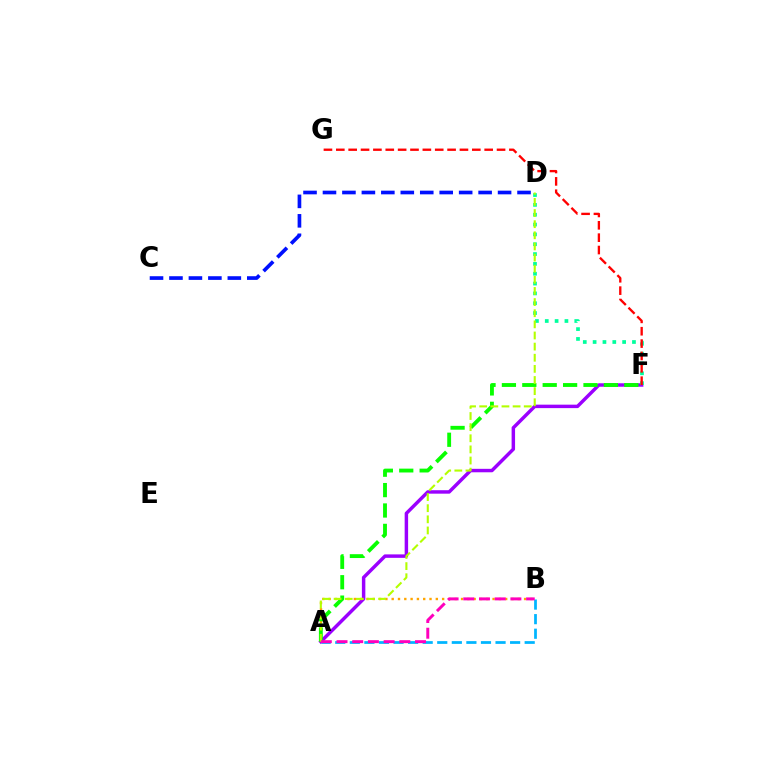{('A', 'F'): [{'color': '#9b00ff', 'line_style': 'solid', 'thickness': 2.49}, {'color': '#08ff00', 'line_style': 'dashed', 'thickness': 2.77}], ('A', 'B'): [{'color': '#ffa500', 'line_style': 'dotted', 'thickness': 1.71}, {'color': '#00b5ff', 'line_style': 'dashed', 'thickness': 1.98}, {'color': '#ff00bd', 'line_style': 'dashed', 'thickness': 2.13}], ('D', 'F'): [{'color': '#00ff9d', 'line_style': 'dotted', 'thickness': 2.67}], ('C', 'D'): [{'color': '#0010ff', 'line_style': 'dashed', 'thickness': 2.64}], ('A', 'D'): [{'color': '#b3ff00', 'line_style': 'dashed', 'thickness': 1.51}], ('F', 'G'): [{'color': '#ff0000', 'line_style': 'dashed', 'thickness': 1.68}]}